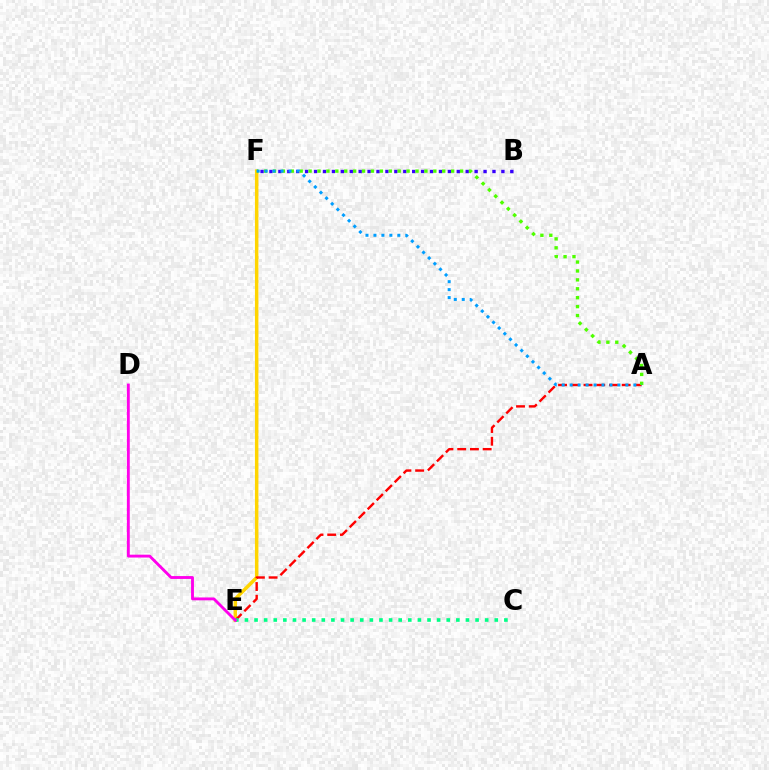{('E', 'F'): [{'color': '#ffd500', 'line_style': 'solid', 'thickness': 2.5}], ('B', 'F'): [{'color': '#3700ff', 'line_style': 'dotted', 'thickness': 2.42}], ('A', 'E'): [{'color': '#ff0000', 'line_style': 'dashed', 'thickness': 1.73}], ('C', 'E'): [{'color': '#00ff86', 'line_style': 'dotted', 'thickness': 2.61}], ('A', 'F'): [{'color': '#4fff00', 'line_style': 'dotted', 'thickness': 2.42}, {'color': '#009eff', 'line_style': 'dotted', 'thickness': 2.16}], ('D', 'E'): [{'color': '#ff00ed', 'line_style': 'solid', 'thickness': 2.06}]}